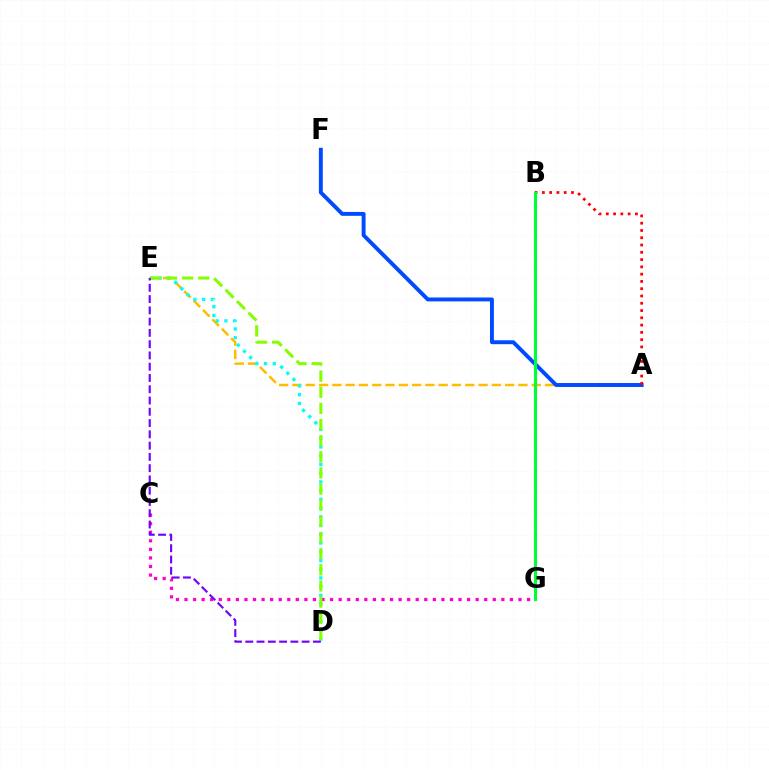{('A', 'E'): [{'color': '#ffbd00', 'line_style': 'dashed', 'thickness': 1.81}], ('A', 'F'): [{'color': '#004bff', 'line_style': 'solid', 'thickness': 2.82}], ('C', 'G'): [{'color': '#ff00cf', 'line_style': 'dotted', 'thickness': 2.33}], ('A', 'B'): [{'color': '#ff0000', 'line_style': 'dotted', 'thickness': 1.98}], ('D', 'E'): [{'color': '#00fff6', 'line_style': 'dotted', 'thickness': 2.37}, {'color': '#84ff00', 'line_style': 'dashed', 'thickness': 2.19}, {'color': '#7200ff', 'line_style': 'dashed', 'thickness': 1.53}], ('B', 'G'): [{'color': '#00ff39', 'line_style': 'solid', 'thickness': 2.25}]}